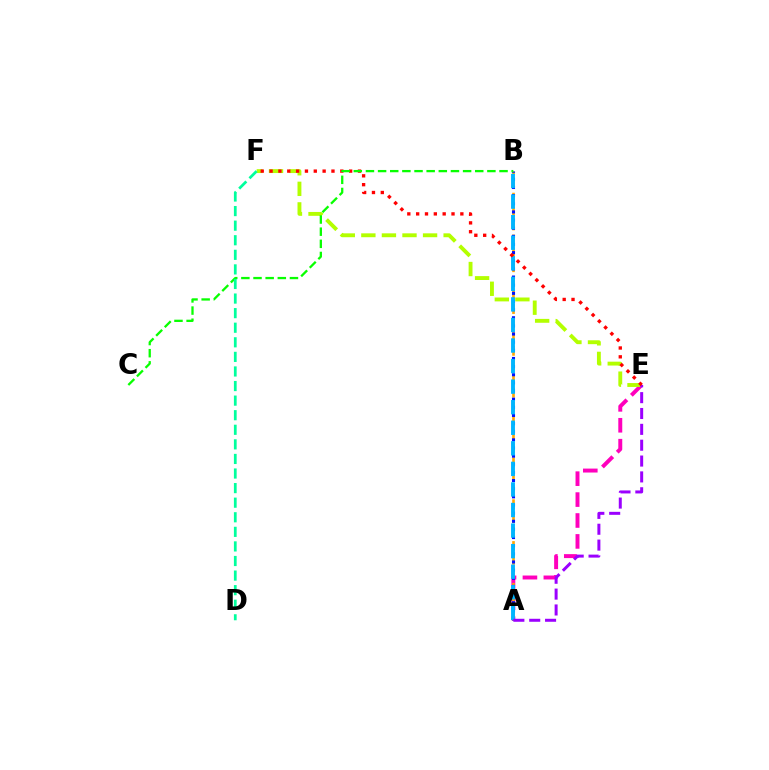{('A', 'E'): [{'color': '#ff00bd', 'line_style': 'dashed', 'thickness': 2.84}, {'color': '#9b00ff', 'line_style': 'dashed', 'thickness': 2.15}], ('A', 'B'): [{'color': '#ffa500', 'line_style': 'dashed', 'thickness': 1.89}, {'color': '#0010ff', 'line_style': 'dotted', 'thickness': 2.21}, {'color': '#00b5ff', 'line_style': 'dashed', 'thickness': 2.79}], ('E', 'F'): [{'color': '#b3ff00', 'line_style': 'dashed', 'thickness': 2.79}, {'color': '#ff0000', 'line_style': 'dotted', 'thickness': 2.4}], ('B', 'C'): [{'color': '#08ff00', 'line_style': 'dashed', 'thickness': 1.65}], ('D', 'F'): [{'color': '#00ff9d', 'line_style': 'dashed', 'thickness': 1.98}]}